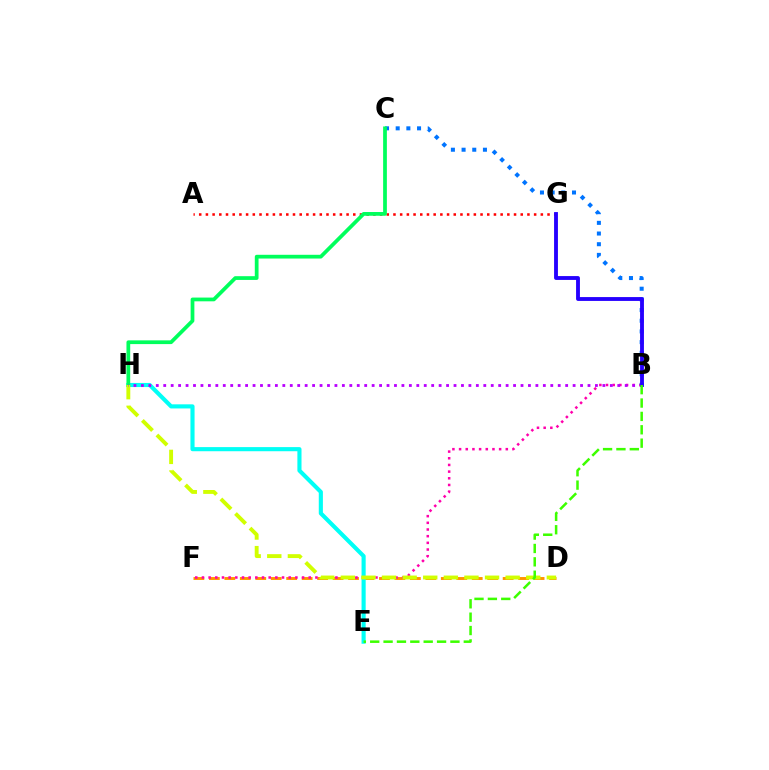{('D', 'F'): [{'color': '#ff9400', 'line_style': 'dashed', 'thickness': 2.1}], ('B', 'F'): [{'color': '#ff00ac', 'line_style': 'dotted', 'thickness': 1.81}], ('A', 'G'): [{'color': '#ff0000', 'line_style': 'dotted', 'thickness': 1.82}], ('B', 'C'): [{'color': '#0074ff', 'line_style': 'dotted', 'thickness': 2.9}], ('E', 'H'): [{'color': '#00fff6', 'line_style': 'solid', 'thickness': 2.97}], ('C', 'H'): [{'color': '#00ff5c', 'line_style': 'solid', 'thickness': 2.7}], ('D', 'H'): [{'color': '#d1ff00', 'line_style': 'dashed', 'thickness': 2.8}], ('B', 'H'): [{'color': '#b900ff', 'line_style': 'dotted', 'thickness': 2.02}], ('B', 'G'): [{'color': '#2500ff', 'line_style': 'solid', 'thickness': 2.78}], ('B', 'E'): [{'color': '#3dff00', 'line_style': 'dashed', 'thickness': 1.82}]}